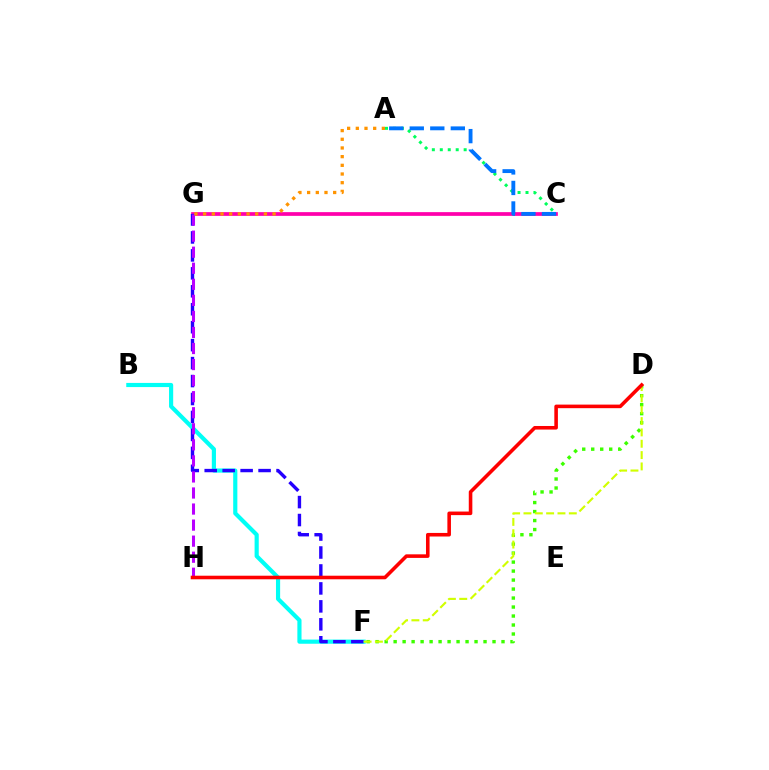{('B', 'F'): [{'color': '#00fff6', 'line_style': 'solid', 'thickness': 2.99}], ('C', 'G'): [{'color': '#ff00ac', 'line_style': 'solid', 'thickness': 2.68}], ('A', 'C'): [{'color': '#00ff5c', 'line_style': 'dotted', 'thickness': 2.16}, {'color': '#0074ff', 'line_style': 'dashed', 'thickness': 2.79}], ('F', 'G'): [{'color': '#2500ff', 'line_style': 'dashed', 'thickness': 2.44}], ('G', 'H'): [{'color': '#b900ff', 'line_style': 'dashed', 'thickness': 2.18}], ('D', 'F'): [{'color': '#3dff00', 'line_style': 'dotted', 'thickness': 2.44}, {'color': '#d1ff00', 'line_style': 'dashed', 'thickness': 1.54}], ('A', 'G'): [{'color': '#ff9400', 'line_style': 'dotted', 'thickness': 2.36}], ('D', 'H'): [{'color': '#ff0000', 'line_style': 'solid', 'thickness': 2.57}]}